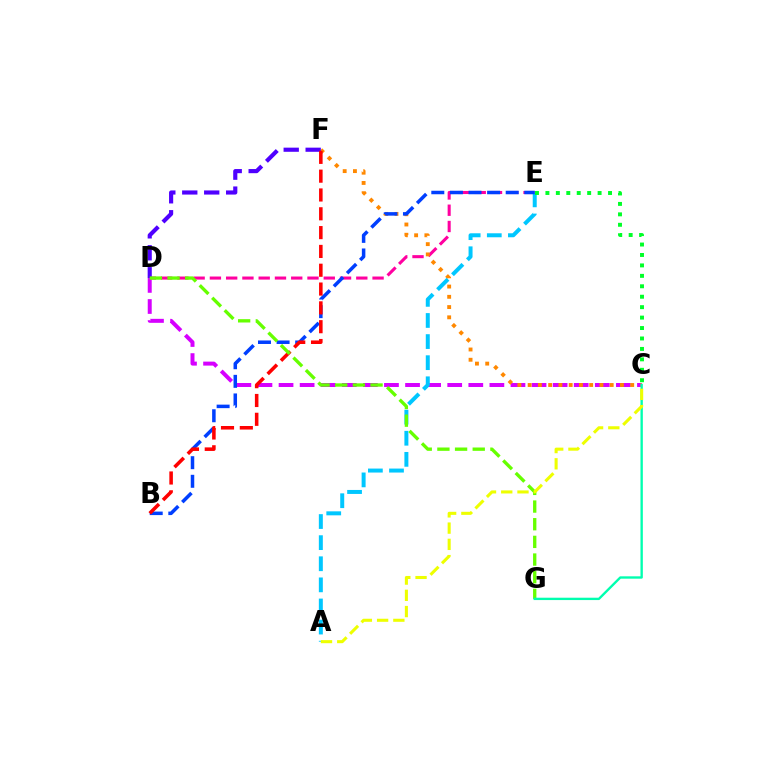{('D', 'E'): [{'color': '#ff00a0', 'line_style': 'dashed', 'thickness': 2.21}], ('C', 'D'): [{'color': '#d600ff', 'line_style': 'dashed', 'thickness': 2.86}], ('C', 'F'): [{'color': '#ff8800', 'line_style': 'dotted', 'thickness': 2.79}], ('D', 'F'): [{'color': '#4f00ff', 'line_style': 'dashed', 'thickness': 2.98}], ('A', 'E'): [{'color': '#00c7ff', 'line_style': 'dashed', 'thickness': 2.87}], ('B', 'E'): [{'color': '#003fff', 'line_style': 'dashed', 'thickness': 2.53}], ('B', 'F'): [{'color': '#ff0000', 'line_style': 'dashed', 'thickness': 2.56}], ('D', 'G'): [{'color': '#66ff00', 'line_style': 'dashed', 'thickness': 2.4}], ('C', 'E'): [{'color': '#00ff27', 'line_style': 'dotted', 'thickness': 2.84}], ('C', 'G'): [{'color': '#00ffaf', 'line_style': 'solid', 'thickness': 1.7}], ('A', 'C'): [{'color': '#eeff00', 'line_style': 'dashed', 'thickness': 2.21}]}